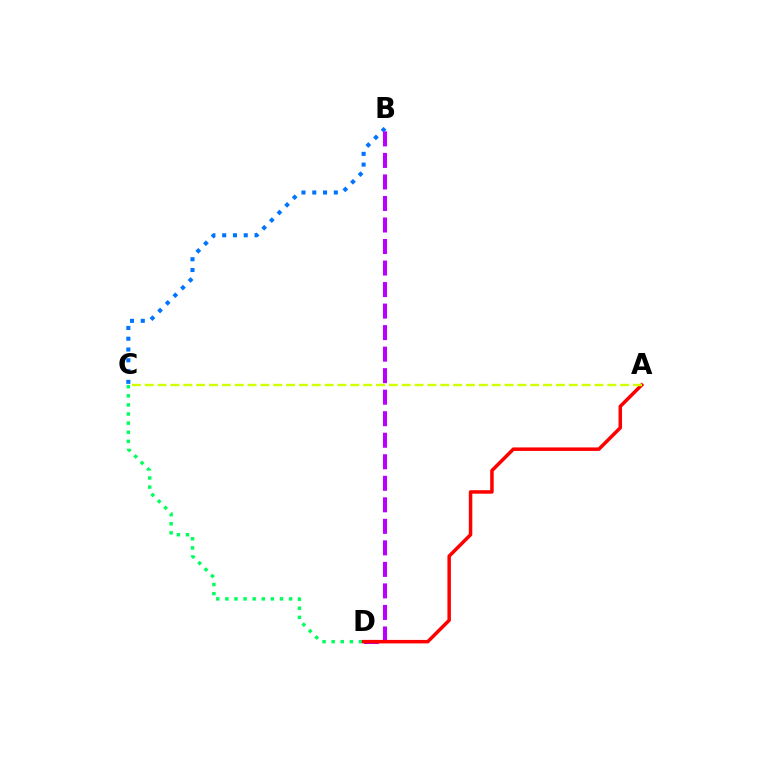{('C', 'D'): [{'color': '#00ff5c', 'line_style': 'dotted', 'thickness': 2.47}], ('B', 'C'): [{'color': '#0074ff', 'line_style': 'dotted', 'thickness': 2.93}], ('B', 'D'): [{'color': '#b900ff', 'line_style': 'dashed', 'thickness': 2.92}], ('A', 'D'): [{'color': '#ff0000', 'line_style': 'solid', 'thickness': 2.52}], ('A', 'C'): [{'color': '#d1ff00', 'line_style': 'dashed', 'thickness': 1.75}]}